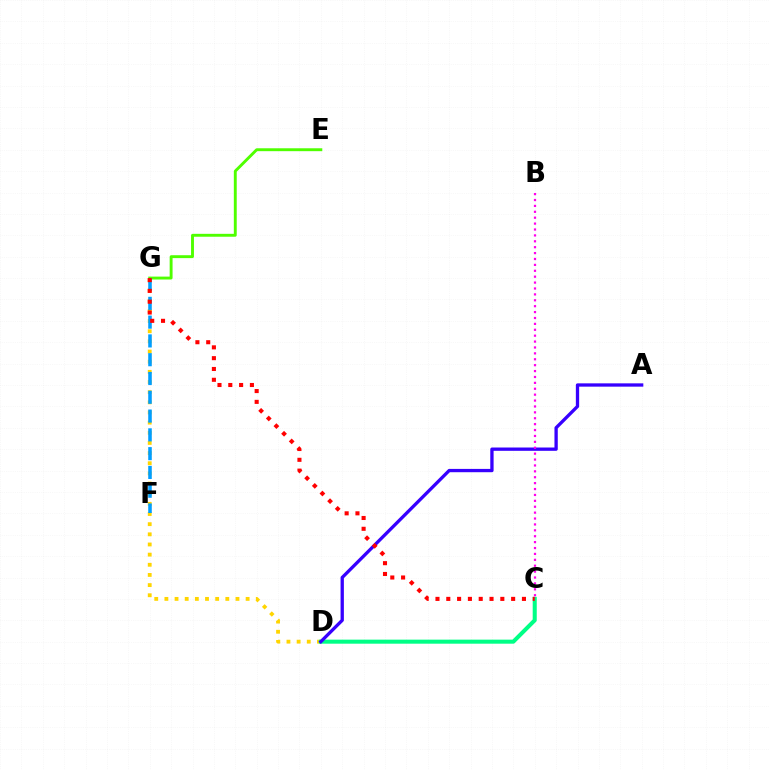{('E', 'G'): [{'color': '#4fff00', 'line_style': 'solid', 'thickness': 2.09}], ('D', 'G'): [{'color': '#ffd500', 'line_style': 'dotted', 'thickness': 2.76}], ('C', 'D'): [{'color': '#00ff86', 'line_style': 'solid', 'thickness': 2.91}], ('F', 'G'): [{'color': '#009eff', 'line_style': 'dashed', 'thickness': 2.55}], ('A', 'D'): [{'color': '#3700ff', 'line_style': 'solid', 'thickness': 2.38}], ('C', 'G'): [{'color': '#ff0000', 'line_style': 'dotted', 'thickness': 2.94}], ('B', 'C'): [{'color': '#ff00ed', 'line_style': 'dotted', 'thickness': 1.6}]}